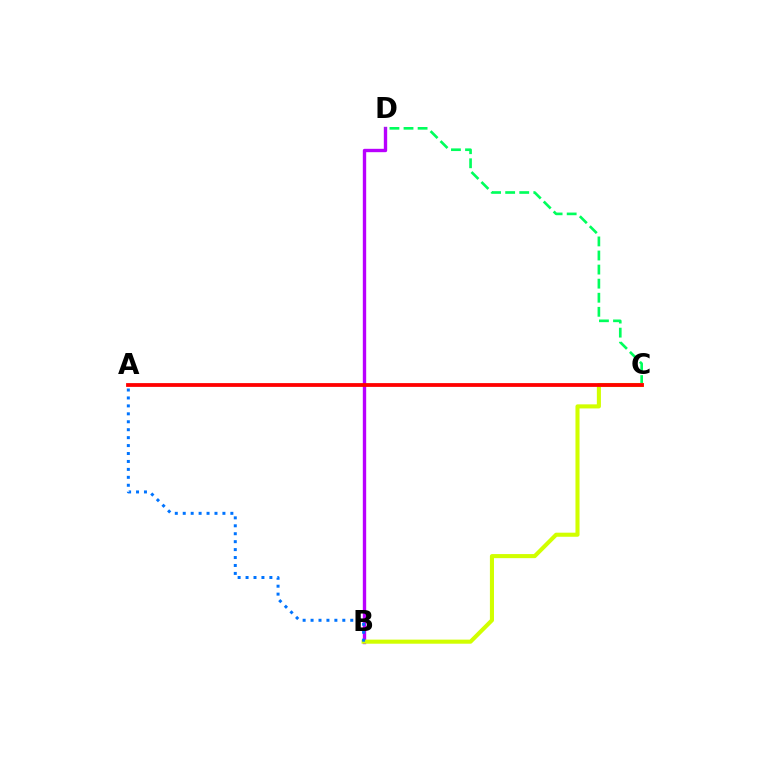{('B', 'D'): [{'color': '#b900ff', 'line_style': 'solid', 'thickness': 2.42}], ('C', 'D'): [{'color': '#00ff5c', 'line_style': 'dashed', 'thickness': 1.91}], ('B', 'C'): [{'color': '#d1ff00', 'line_style': 'solid', 'thickness': 2.94}], ('A', 'C'): [{'color': '#ff0000', 'line_style': 'solid', 'thickness': 2.72}], ('A', 'B'): [{'color': '#0074ff', 'line_style': 'dotted', 'thickness': 2.16}]}